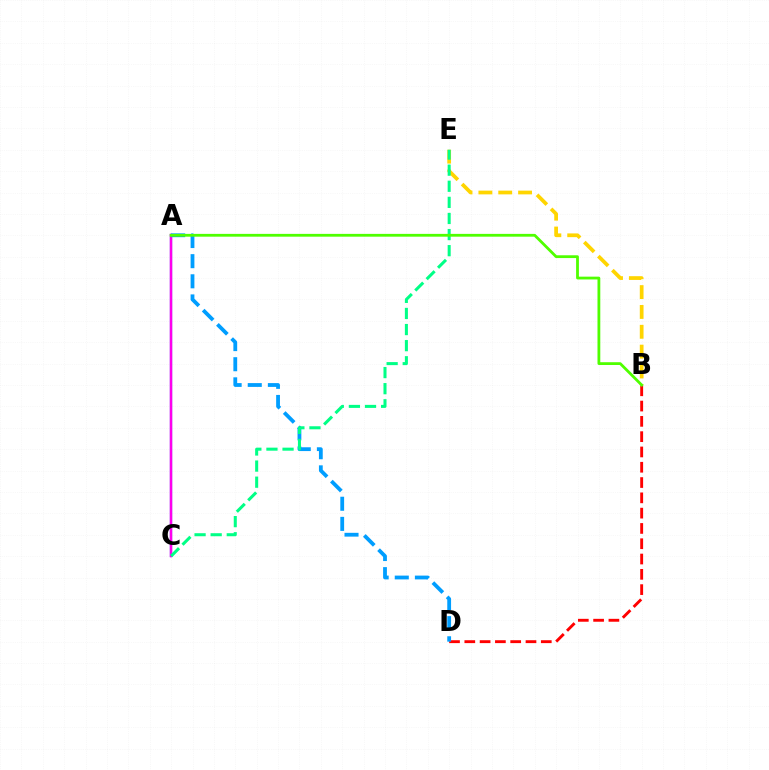{('A', 'C'): [{'color': '#3700ff', 'line_style': 'solid', 'thickness': 1.63}, {'color': '#ff00ed', 'line_style': 'solid', 'thickness': 1.69}], ('B', 'D'): [{'color': '#ff0000', 'line_style': 'dashed', 'thickness': 2.08}], ('A', 'D'): [{'color': '#009eff', 'line_style': 'dashed', 'thickness': 2.73}], ('B', 'E'): [{'color': '#ffd500', 'line_style': 'dashed', 'thickness': 2.7}], ('C', 'E'): [{'color': '#00ff86', 'line_style': 'dashed', 'thickness': 2.19}], ('A', 'B'): [{'color': '#4fff00', 'line_style': 'solid', 'thickness': 2.01}]}